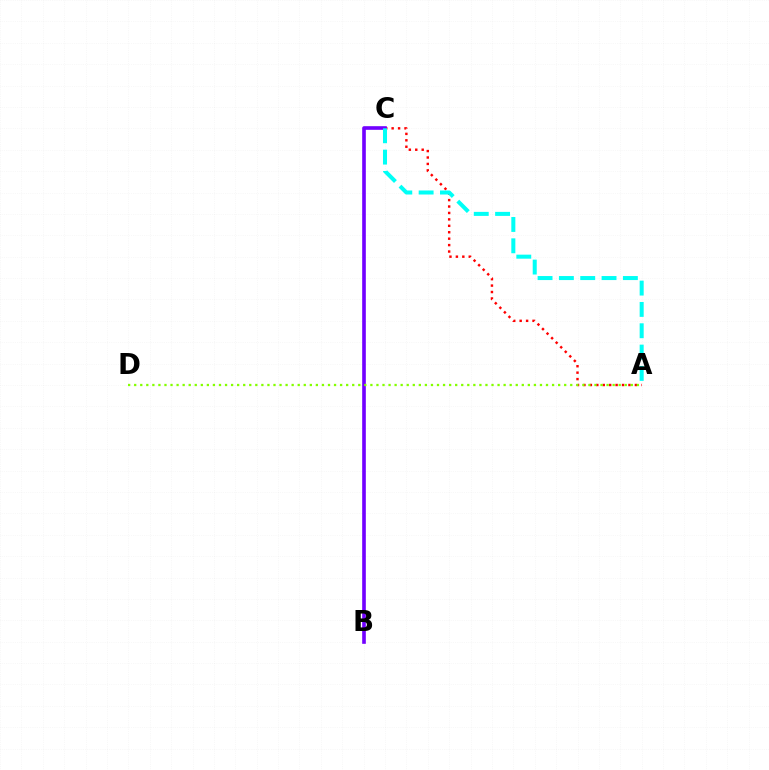{('A', 'C'): [{'color': '#ff0000', 'line_style': 'dotted', 'thickness': 1.75}, {'color': '#00fff6', 'line_style': 'dashed', 'thickness': 2.9}], ('B', 'C'): [{'color': '#7200ff', 'line_style': 'solid', 'thickness': 2.62}], ('A', 'D'): [{'color': '#84ff00', 'line_style': 'dotted', 'thickness': 1.65}]}